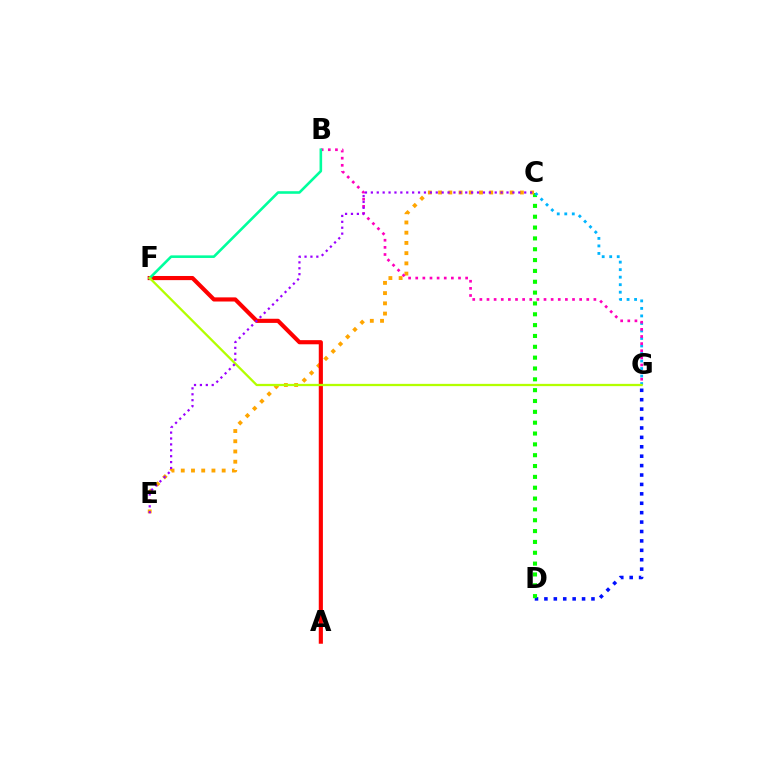{('D', 'G'): [{'color': '#0010ff', 'line_style': 'dotted', 'thickness': 2.56}], ('C', 'D'): [{'color': '#08ff00', 'line_style': 'dotted', 'thickness': 2.95}], ('C', 'E'): [{'color': '#ffa500', 'line_style': 'dotted', 'thickness': 2.78}, {'color': '#9b00ff', 'line_style': 'dotted', 'thickness': 1.6}], ('C', 'G'): [{'color': '#00b5ff', 'line_style': 'dotted', 'thickness': 2.04}], ('A', 'F'): [{'color': '#ff0000', 'line_style': 'solid', 'thickness': 2.98}], ('B', 'G'): [{'color': '#ff00bd', 'line_style': 'dotted', 'thickness': 1.94}], ('B', 'F'): [{'color': '#00ff9d', 'line_style': 'solid', 'thickness': 1.87}], ('F', 'G'): [{'color': '#b3ff00', 'line_style': 'solid', 'thickness': 1.63}]}